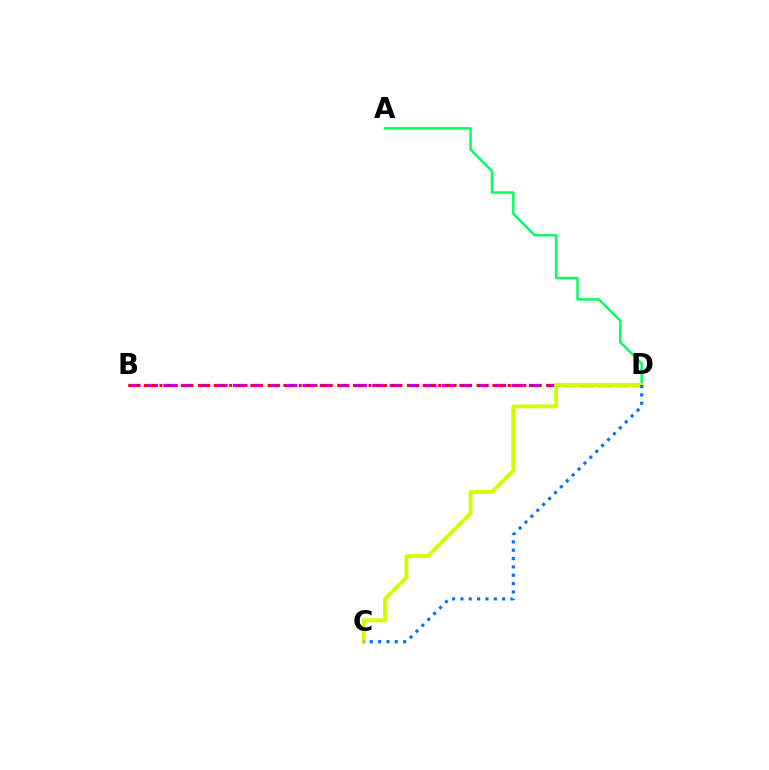{('A', 'D'): [{'color': '#00ff5c', 'line_style': 'solid', 'thickness': 1.74}], ('B', 'D'): [{'color': '#b900ff', 'line_style': 'dashed', 'thickness': 2.36}, {'color': '#ff0000', 'line_style': 'dotted', 'thickness': 2.1}], ('C', 'D'): [{'color': '#d1ff00', 'line_style': 'solid', 'thickness': 2.78}, {'color': '#0074ff', 'line_style': 'dotted', 'thickness': 2.27}]}